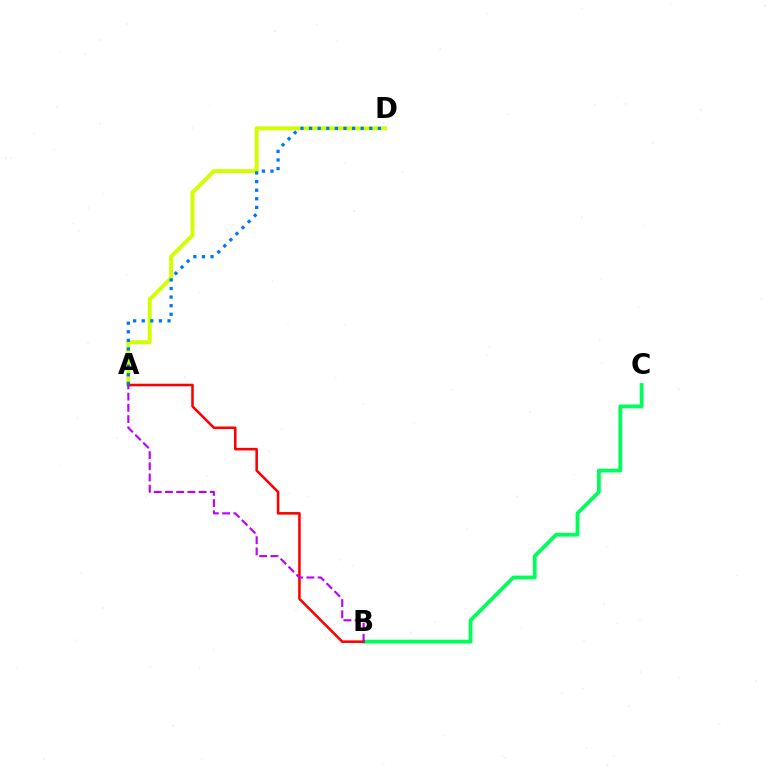{('B', 'C'): [{'color': '#00ff5c', 'line_style': 'solid', 'thickness': 2.75}], ('A', 'D'): [{'color': '#d1ff00', 'line_style': 'solid', 'thickness': 2.85}, {'color': '#0074ff', 'line_style': 'dotted', 'thickness': 2.34}], ('A', 'B'): [{'color': '#ff0000', 'line_style': 'solid', 'thickness': 1.85}, {'color': '#b900ff', 'line_style': 'dashed', 'thickness': 1.52}]}